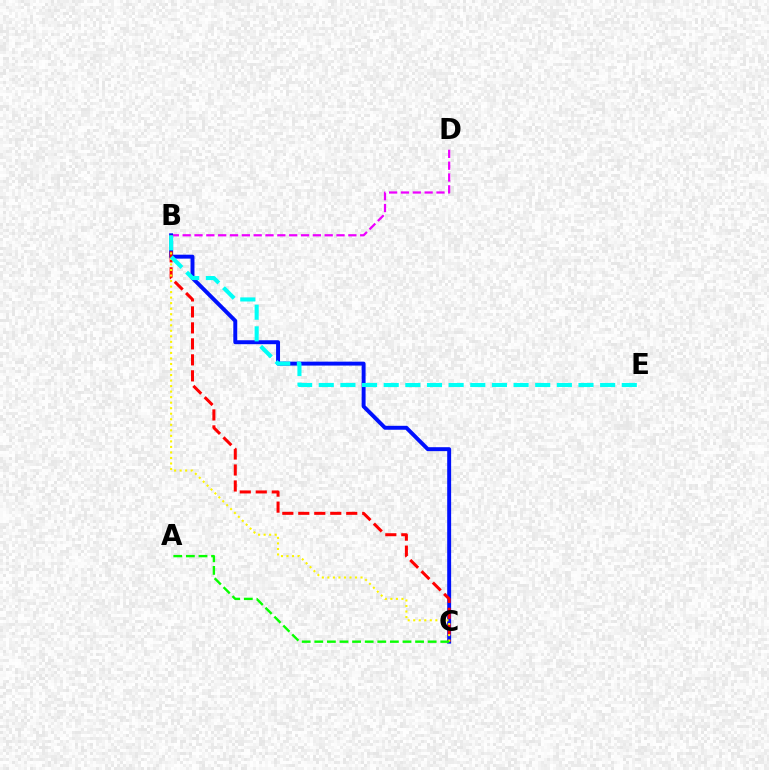{('B', 'D'): [{'color': '#ee00ff', 'line_style': 'dashed', 'thickness': 1.61}], ('B', 'C'): [{'color': '#0010ff', 'line_style': 'solid', 'thickness': 2.83}, {'color': '#ff0000', 'line_style': 'dashed', 'thickness': 2.17}, {'color': '#fcf500', 'line_style': 'dotted', 'thickness': 1.5}], ('B', 'E'): [{'color': '#00fff6', 'line_style': 'dashed', 'thickness': 2.94}], ('A', 'C'): [{'color': '#08ff00', 'line_style': 'dashed', 'thickness': 1.71}]}